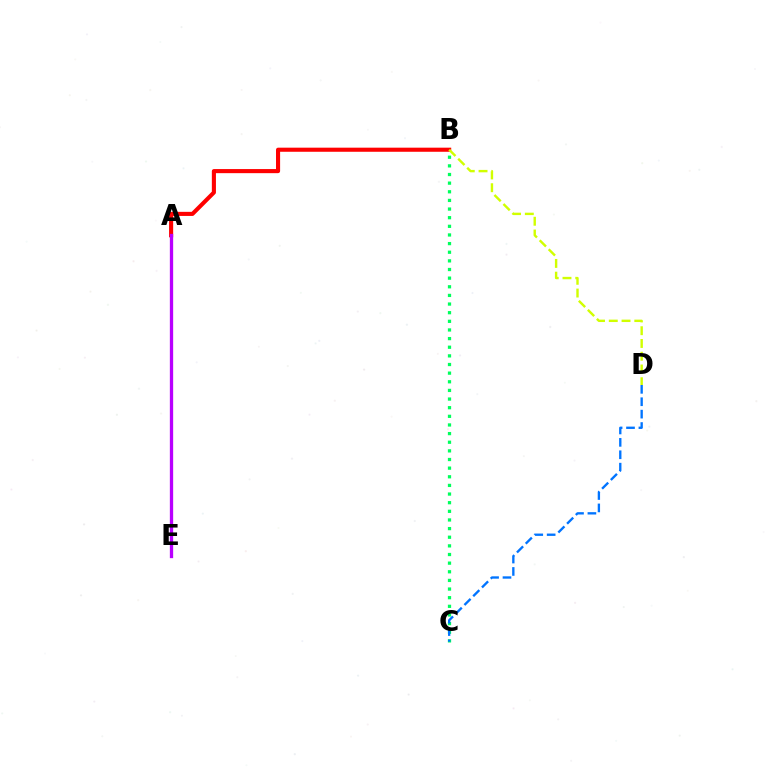{('A', 'B'): [{'color': '#ff0000', 'line_style': 'solid', 'thickness': 2.95}], ('B', 'C'): [{'color': '#00ff5c', 'line_style': 'dotted', 'thickness': 2.35}], ('A', 'E'): [{'color': '#b900ff', 'line_style': 'solid', 'thickness': 2.38}], ('C', 'D'): [{'color': '#0074ff', 'line_style': 'dashed', 'thickness': 1.68}], ('B', 'D'): [{'color': '#d1ff00', 'line_style': 'dashed', 'thickness': 1.73}]}